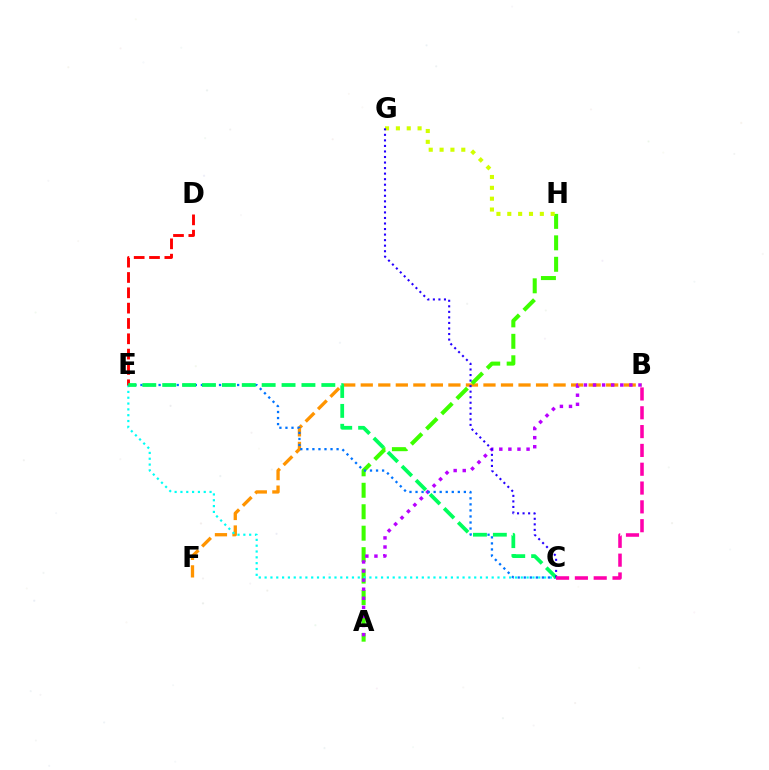{('B', 'F'): [{'color': '#ff9400', 'line_style': 'dashed', 'thickness': 2.38}], ('A', 'H'): [{'color': '#3dff00', 'line_style': 'dashed', 'thickness': 2.91}], ('C', 'E'): [{'color': '#00fff6', 'line_style': 'dotted', 'thickness': 1.58}, {'color': '#0074ff', 'line_style': 'dotted', 'thickness': 1.64}, {'color': '#00ff5c', 'line_style': 'dashed', 'thickness': 2.7}], ('D', 'E'): [{'color': '#ff0000', 'line_style': 'dashed', 'thickness': 2.08}], ('A', 'B'): [{'color': '#b900ff', 'line_style': 'dotted', 'thickness': 2.47}], ('G', 'H'): [{'color': '#d1ff00', 'line_style': 'dotted', 'thickness': 2.95}], ('C', 'G'): [{'color': '#2500ff', 'line_style': 'dotted', 'thickness': 1.51}], ('B', 'C'): [{'color': '#ff00ac', 'line_style': 'dashed', 'thickness': 2.56}]}